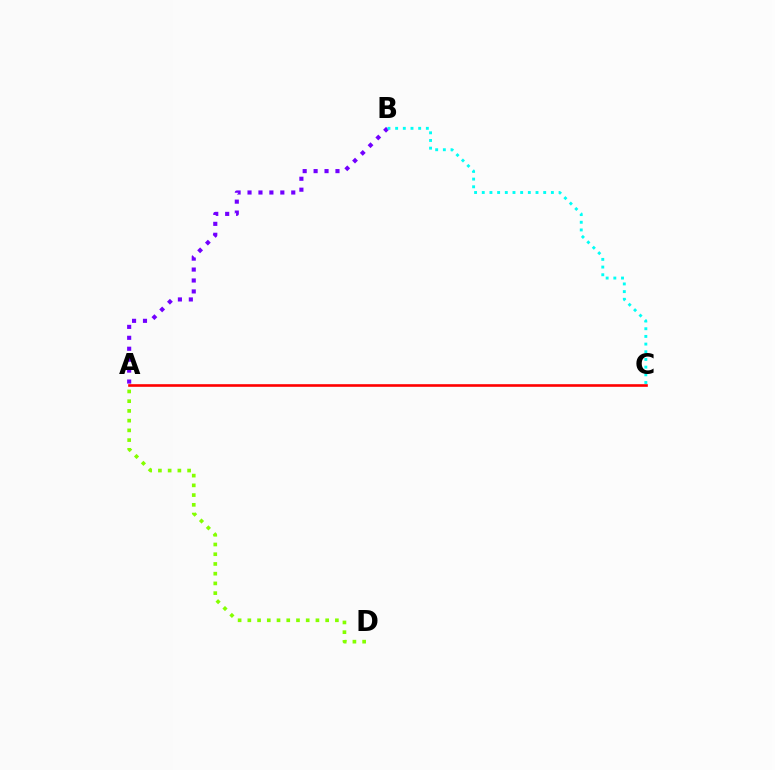{('A', 'D'): [{'color': '#84ff00', 'line_style': 'dotted', 'thickness': 2.64}], ('A', 'B'): [{'color': '#7200ff', 'line_style': 'dotted', 'thickness': 2.97}], ('A', 'C'): [{'color': '#ff0000', 'line_style': 'solid', 'thickness': 1.89}], ('B', 'C'): [{'color': '#00fff6', 'line_style': 'dotted', 'thickness': 2.09}]}